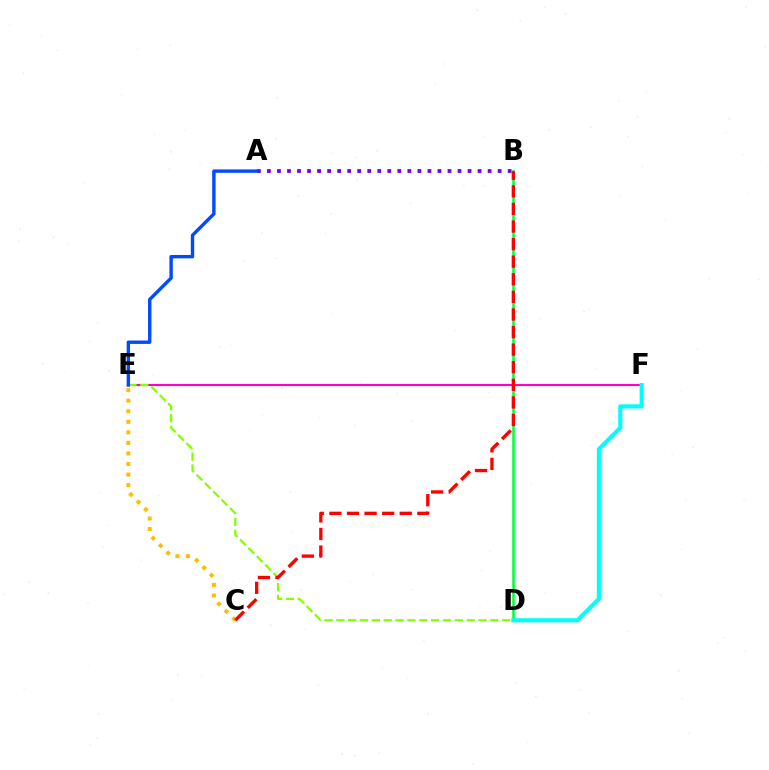{('A', 'B'): [{'color': '#7200ff', 'line_style': 'dotted', 'thickness': 2.73}], ('E', 'F'): [{'color': '#ff00cf', 'line_style': 'solid', 'thickness': 1.52}], ('D', 'E'): [{'color': '#84ff00', 'line_style': 'dashed', 'thickness': 1.61}], ('C', 'E'): [{'color': '#ffbd00', 'line_style': 'dotted', 'thickness': 2.87}], ('B', 'D'): [{'color': '#00ff39', 'line_style': 'solid', 'thickness': 1.83}], ('D', 'F'): [{'color': '#00fff6', 'line_style': 'solid', 'thickness': 2.97}], ('B', 'C'): [{'color': '#ff0000', 'line_style': 'dashed', 'thickness': 2.39}], ('A', 'E'): [{'color': '#004bff', 'line_style': 'solid', 'thickness': 2.44}]}